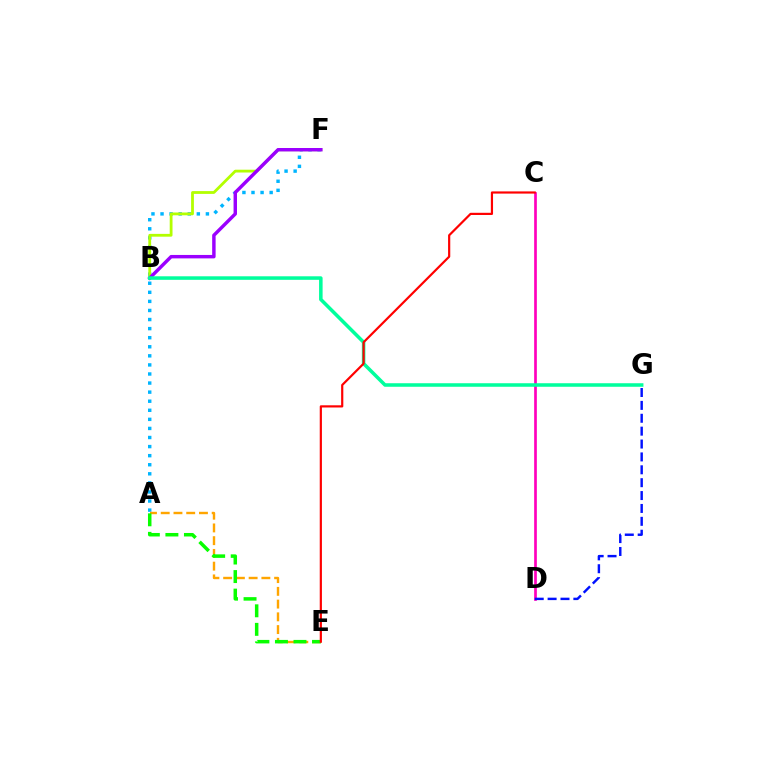{('A', 'F'): [{'color': '#00b5ff', 'line_style': 'dotted', 'thickness': 2.47}], ('B', 'F'): [{'color': '#b3ff00', 'line_style': 'solid', 'thickness': 2.02}, {'color': '#9b00ff', 'line_style': 'solid', 'thickness': 2.48}], ('C', 'D'): [{'color': '#ff00bd', 'line_style': 'solid', 'thickness': 1.94}], ('A', 'E'): [{'color': '#ffa500', 'line_style': 'dashed', 'thickness': 1.73}, {'color': '#08ff00', 'line_style': 'dashed', 'thickness': 2.52}], ('B', 'G'): [{'color': '#00ff9d', 'line_style': 'solid', 'thickness': 2.54}], ('C', 'E'): [{'color': '#ff0000', 'line_style': 'solid', 'thickness': 1.58}], ('D', 'G'): [{'color': '#0010ff', 'line_style': 'dashed', 'thickness': 1.75}]}